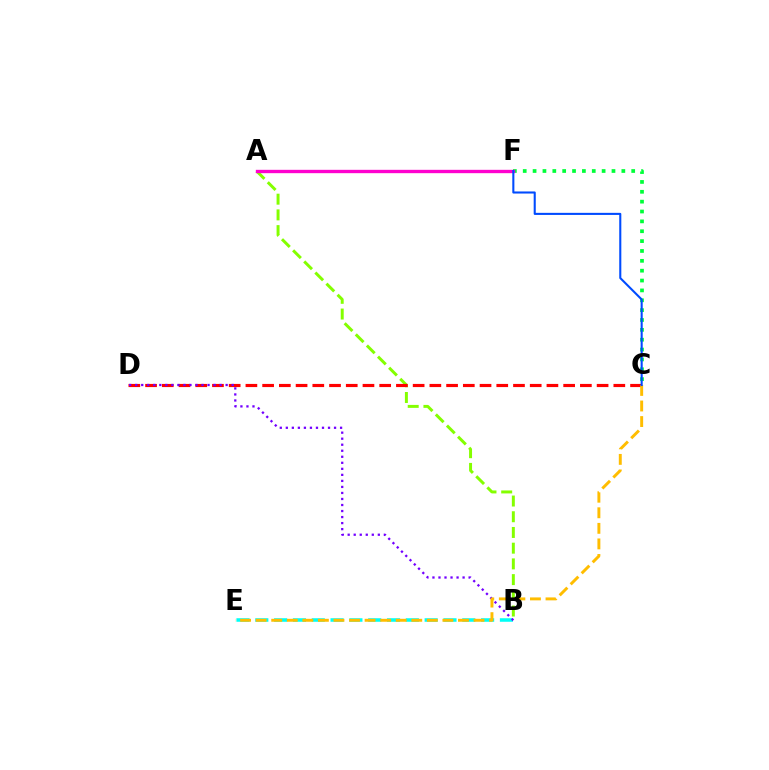{('A', 'B'): [{'color': '#84ff00', 'line_style': 'dashed', 'thickness': 2.14}], ('C', 'F'): [{'color': '#00ff39', 'line_style': 'dotted', 'thickness': 2.68}, {'color': '#004bff', 'line_style': 'solid', 'thickness': 1.5}], ('A', 'F'): [{'color': '#ff00cf', 'line_style': 'solid', 'thickness': 2.42}], ('B', 'E'): [{'color': '#00fff6', 'line_style': 'dashed', 'thickness': 2.56}], ('C', 'D'): [{'color': '#ff0000', 'line_style': 'dashed', 'thickness': 2.27}], ('B', 'D'): [{'color': '#7200ff', 'line_style': 'dotted', 'thickness': 1.64}], ('C', 'E'): [{'color': '#ffbd00', 'line_style': 'dashed', 'thickness': 2.11}]}